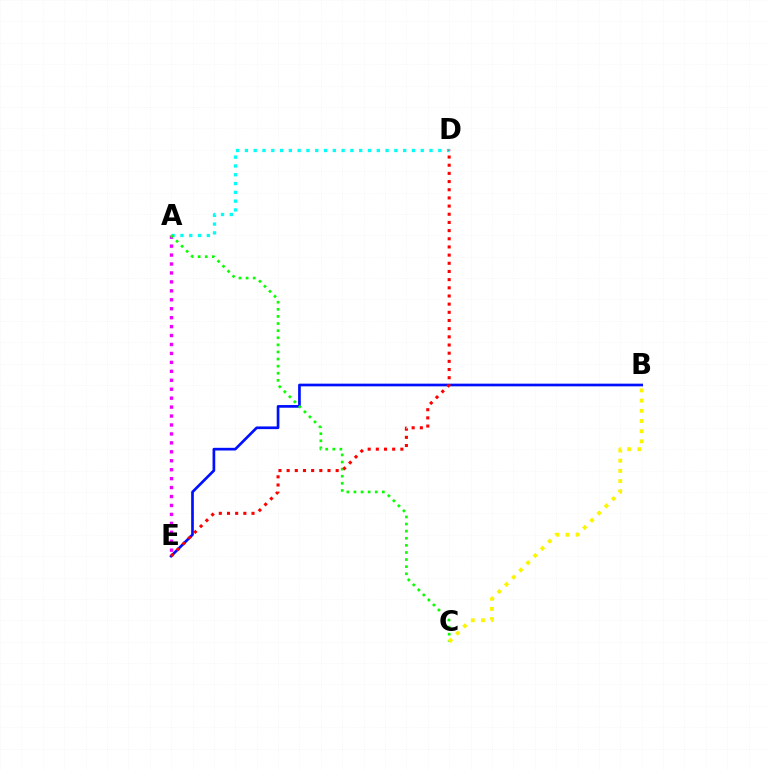{('A', 'D'): [{'color': '#00fff6', 'line_style': 'dotted', 'thickness': 2.39}], ('B', 'E'): [{'color': '#0010ff', 'line_style': 'solid', 'thickness': 1.94}], ('A', 'E'): [{'color': '#ee00ff', 'line_style': 'dotted', 'thickness': 2.43}], ('A', 'C'): [{'color': '#08ff00', 'line_style': 'dotted', 'thickness': 1.93}], ('D', 'E'): [{'color': '#ff0000', 'line_style': 'dotted', 'thickness': 2.22}], ('B', 'C'): [{'color': '#fcf500', 'line_style': 'dotted', 'thickness': 2.77}]}